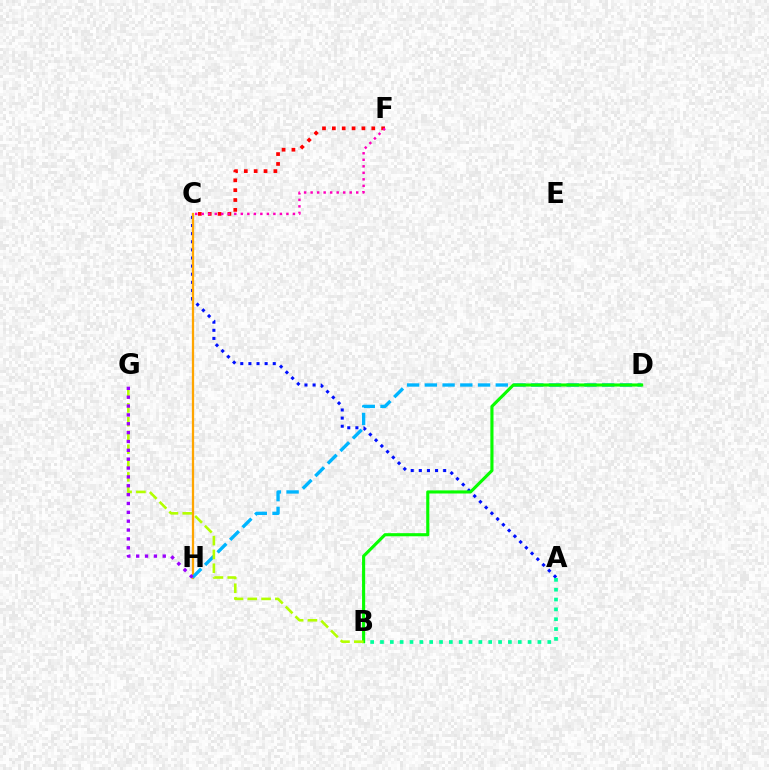{('A', 'C'): [{'color': '#0010ff', 'line_style': 'dotted', 'thickness': 2.21}], ('C', 'H'): [{'color': '#ffa500', 'line_style': 'solid', 'thickness': 1.64}], ('D', 'H'): [{'color': '#00b5ff', 'line_style': 'dashed', 'thickness': 2.41}], ('A', 'B'): [{'color': '#00ff9d', 'line_style': 'dotted', 'thickness': 2.67}], ('C', 'F'): [{'color': '#ff0000', 'line_style': 'dotted', 'thickness': 2.68}, {'color': '#ff00bd', 'line_style': 'dotted', 'thickness': 1.77}], ('B', 'D'): [{'color': '#08ff00', 'line_style': 'solid', 'thickness': 2.24}], ('B', 'G'): [{'color': '#b3ff00', 'line_style': 'dashed', 'thickness': 1.88}], ('G', 'H'): [{'color': '#9b00ff', 'line_style': 'dotted', 'thickness': 2.41}]}